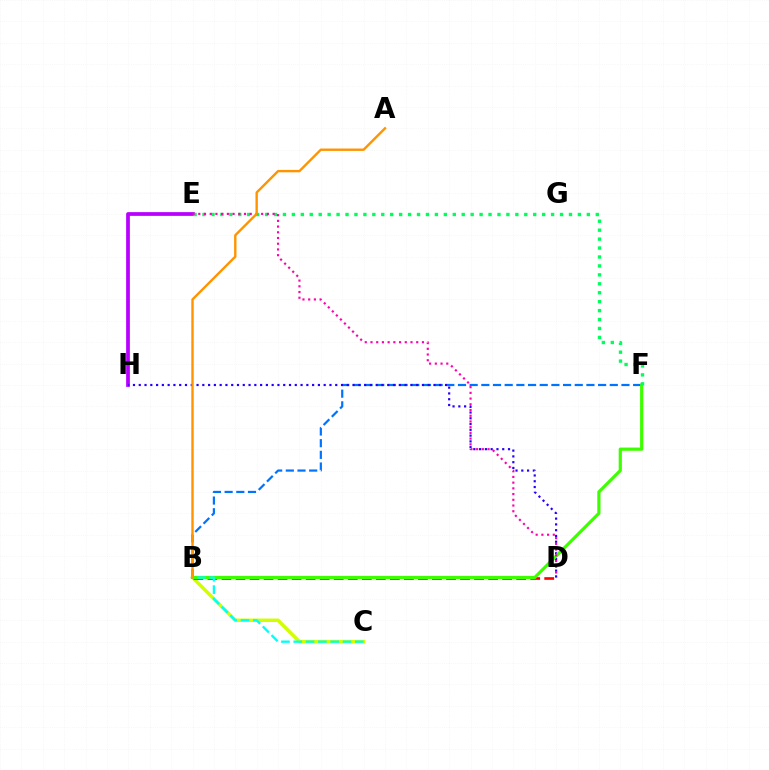{('B', 'C'): [{'color': '#d1ff00', 'line_style': 'solid', 'thickness': 2.5}, {'color': '#00fff6', 'line_style': 'dashed', 'thickness': 1.67}], ('B', 'F'): [{'color': '#0074ff', 'line_style': 'dashed', 'thickness': 1.59}, {'color': '#3dff00', 'line_style': 'solid', 'thickness': 2.3}], ('E', 'H'): [{'color': '#b900ff', 'line_style': 'solid', 'thickness': 2.69}], ('D', 'H'): [{'color': '#2500ff', 'line_style': 'dotted', 'thickness': 1.57}], ('B', 'D'): [{'color': '#ff0000', 'line_style': 'dashed', 'thickness': 1.91}], ('E', 'F'): [{'color': '#00ff5c', 'line_style': 'dotted', 'thickness': 2.43}], ('D', 'E'): [{'color': '#ff00ac', 'line_style': 'dotted', 'thickness': 1.55}], ('A', 'B'): [{'color': '#ff9400', 'line_style': 'solid', 'thickness': 1.72}]}